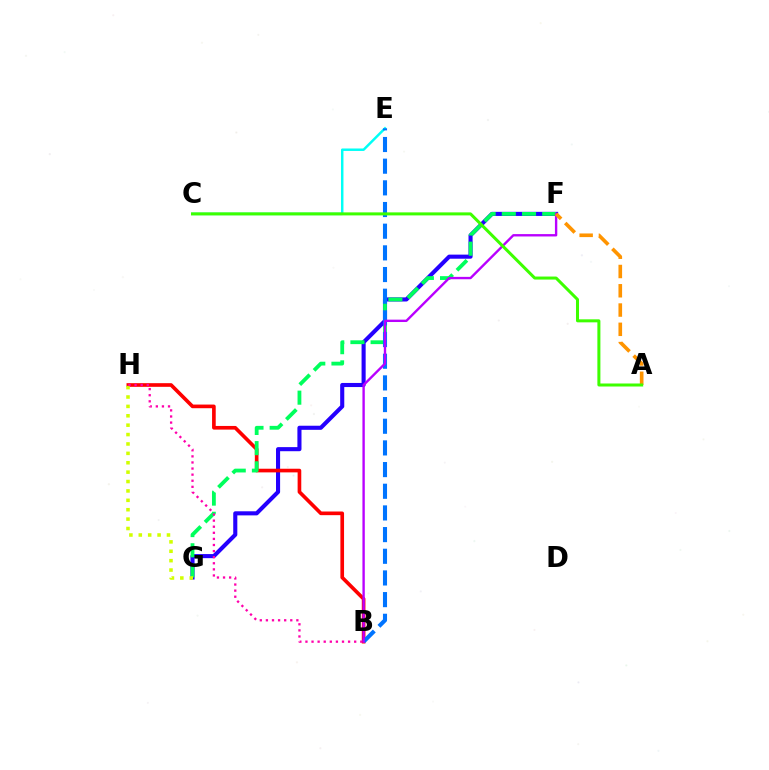{('F', 'G'): [{'color': '#2500ff', 'line_style': 'solid', 'thickness': 2.95}, {'color': '#00ff5c', 'line_style': 'dashed', 'thickness': 2.74}], ('B', 'H'): [{'color': '#ff0000', 'line_style': 'solid', 'thickness': 2.63}, {'color': '#ff00ac', 'line_style': 'dotted', 'thickness': 1.66}], ('G', 'H'): [{'color': '#d1ff00', 'line_style': 'dotted', 'thickness': 2.55}], ('C', 'E'): [{'color': '#00fff6', 'line_style': 'solid', 'thickness': 1.77}], ('B', 'E'): [{'color': '#0074ff', 'line_style': 'dashed', 'thickness': 2.94}], ('B', 'F'): [{'color': '#b900ff', 'line_style': 'solid', 'thickness': 1.71}], ('A', 'F'): [{'color': '#ff9400', 'line_style': 'dashed', 'thickness': 2.62}], ('A', 'C'): [{'color': '#3dff00', 'line_style': 'solid', 'thickness': 2.17}]}